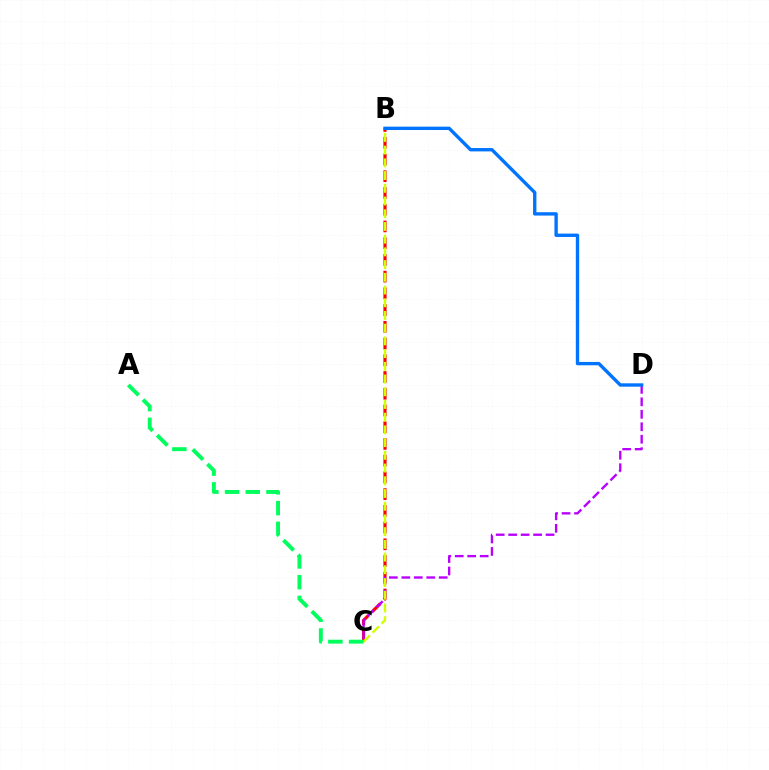{('B', 'C'): [{'color': '#ff0000', 'line_style': 'dashed', 'thickness': 2.27}, {'color': '#d1ff00', 'line_style': 'dashed', 'thickness': 1.73}], ('C', 'D'): [{'color': '#b900ff', 'line_style': 'dashed', 'thickness': 1.69}], ('A', 'C'): [{'color': '#00ff5c', 'line_style': 'dashed', 'thickness': 2.82}], ('B', 'D'): [{'color': '#0074ff', 'line_style': 'solid', 'thickness': 2.42}]}